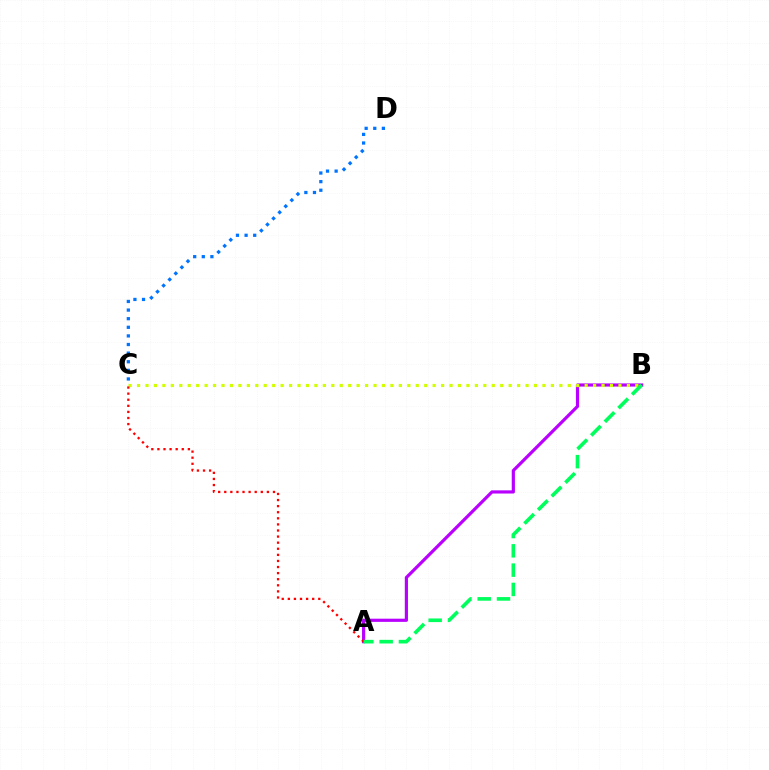{('A', 'B'): [{'color': '#b900ff', 'line_style': 'solid', 'thickness': 2.29}, {'color': '#00ff5c', 'line_style': 'dashed', 'thickness': 2.62}], ('B', 'C'): [{'color': '#d1ff00', 'line_style': 'dotted', 'thickness': 2.29}], ('A', 'C'): [{'color': '#ff0000', 'line_style': 'dotted', 'thickness': 1.65}], ('C', 'D'): [{'color': '#0074ff', 'line_style': 'dotted', 'thickness': 2.34}]}